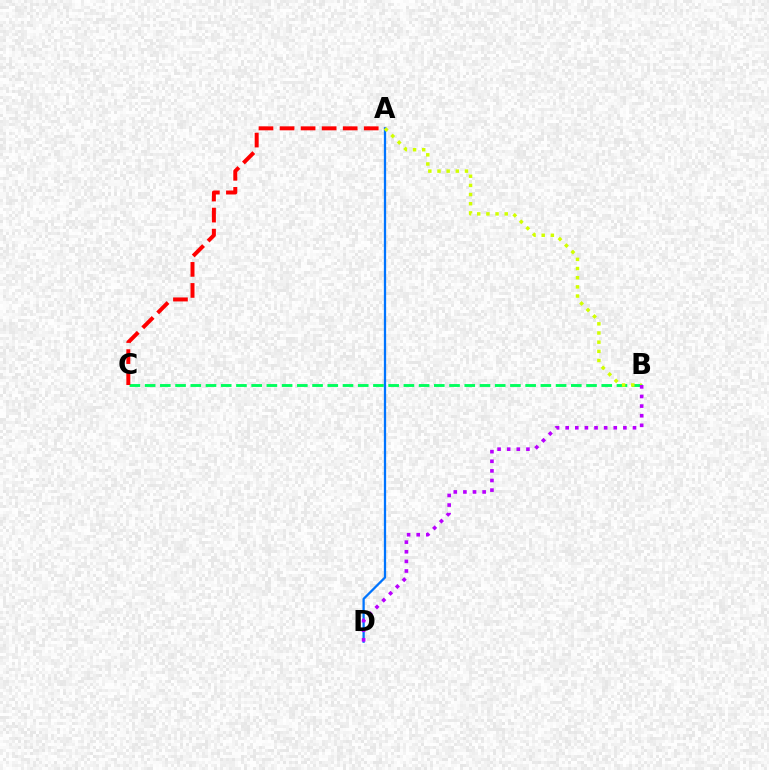{('B', 'C'): [{'color': '#00ff5c', 'line_style': 'dashed', 'thickness': 2.07}], ('A', 'D'): [{'color': '#0074ff', 'line_style': 'solid', 'thickness': 1.63}], ('A', 'B'): [{'color': '#d1ff00', 'line_style': 'dotted', 'thickness': 2.49}], ('A', 'C'): [{'color': '#ff0000', 'line_style': 'dashed', 'thickness': 2.86}], ('B', 'D'): [{'color': '#b900ff', 'line_style': 'dotted', 'thickness': 2.61}]}